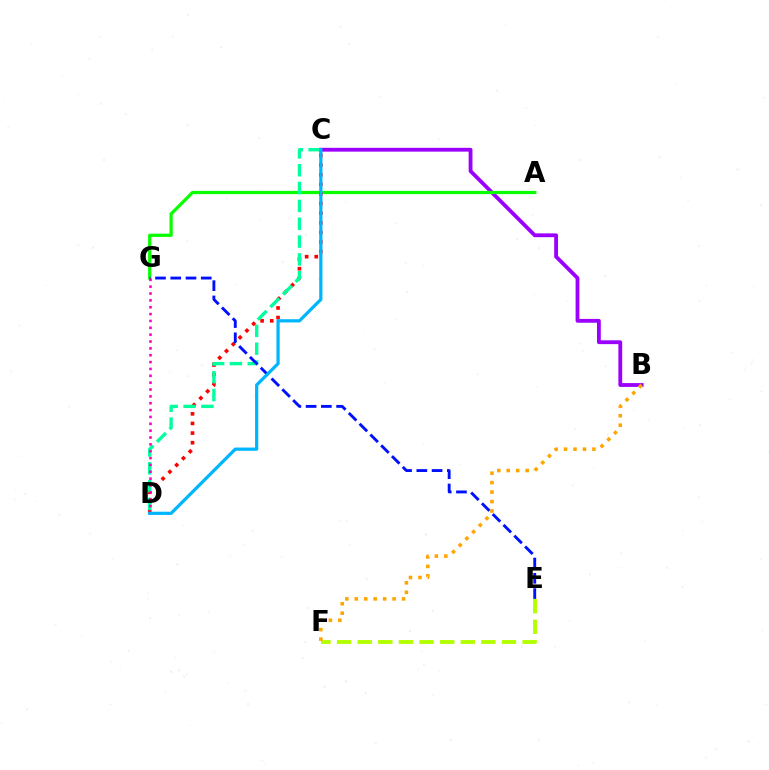{('B', 'C'): [{'color': '#9b00ff', 'line_style': 'solid', 'thickness': 2.75}], ('A', 'G'): [{'color': '#08ff00', 'line_style': 'solid', 'thickness': 2.33}], ('C', 'D'): [{'color': '#ff0000', 'line_style': 'dotted', 'thickness': 2.61}, {'color': '#00ff9d', 'line_style': 'dashed', 'thickness': 2.42}, {'color': '#00b5ff', 'line_style': 'solid', 'thickness': 2.32}], ('E', 'G'): [{'color': '#0010ff', 'line_style': 'dashed', 'thickness': 2.07}], ('D', 'G'): [{'color': '#ff00bd', 'line_style': 'dotted', 'thickness': 1.86}], ('E', 'F'): [{'color': '#b3ff00', 'line_style': 'dashed', 'thickness': 2.8}], ('B', 'F'): [{'color': '#ffa500', 'line_style': 'dotted', 'thickness': 2.57}]}